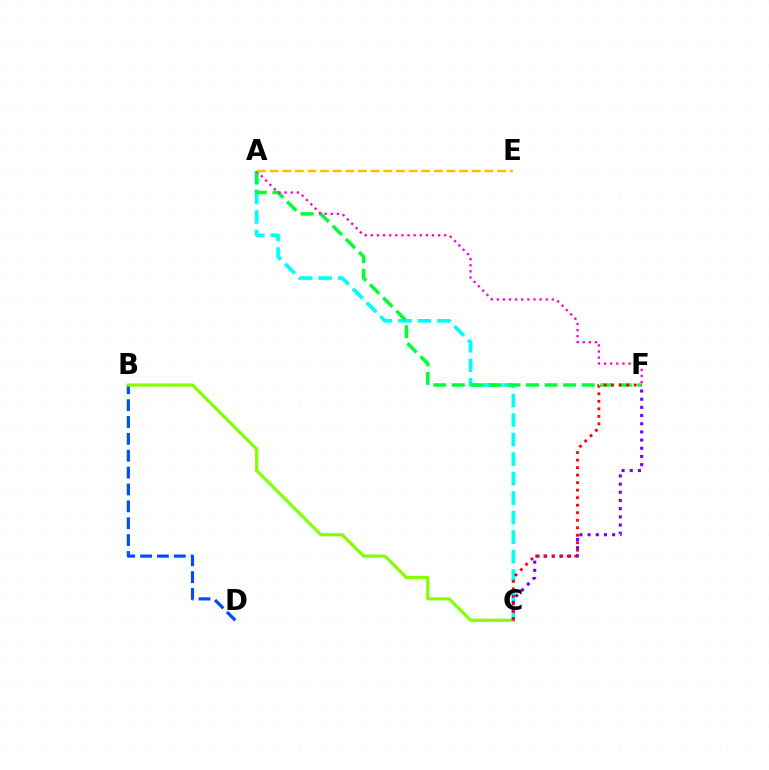{('B', 'D'): [{'color': '#004bff', 'line_style': 'dashed', 'thickness': 2.29}], ('B', 'C'): [{'color': '#84ff00', 'line_style': 'solid', 'thickness': 2.3}], ('A', 'C'): [{'color': '#00fff6', 'line_style': 'dashed', 'thickness': 2.65}], ('A', 'F'): [{'color': '#00ff39', 'line_style': 'dashed', 'thickness': 2.52}, {'color': '#ff00cf', 'line_style': 'dotted', 'thickness': 1.66}], ('A', 'E'): [{'color': '#ffbd00', 'line_style': 'dashed', 'thickness': 1.72}], ('C', 'F'): [{'color': '#7200ff', 'line_style': 'dotted', 'thickness': 2.22}, {'color': '#ff0000', 'line_style': 'dotted', 'thickness': 2.04}]}